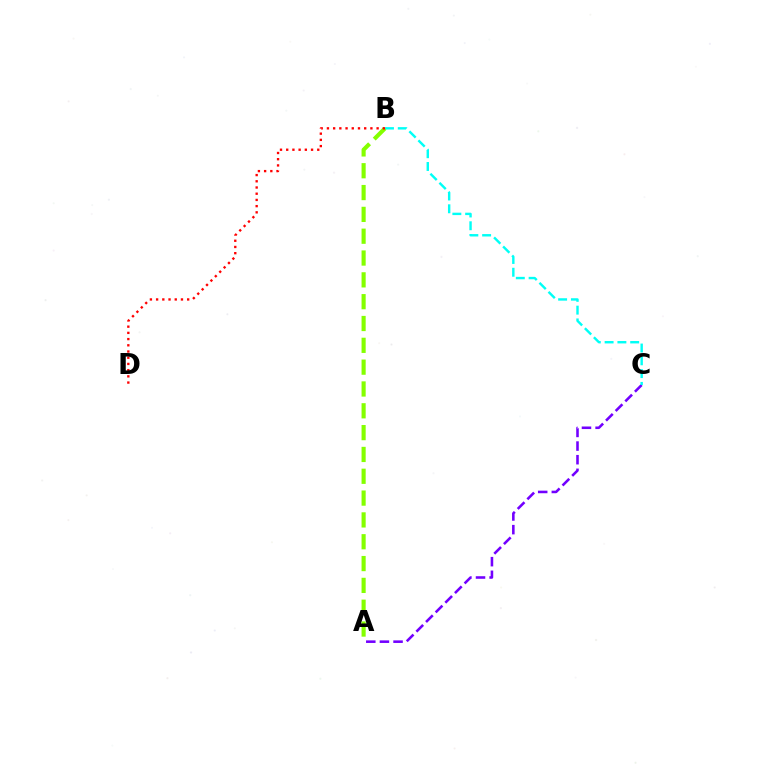{('A', 'C'): [{'color': '#7200ff', 'line_style': 'dashed', 'thickness': 1.85}], ('B', 'C'): [{'color': '#00fff6', 'line_style': 'dashed', 'thickness': 1.74}], ('A', 'B'): [{'color': '#84ff00', 'line_style': 'dashed', 'thickness': 2.96}], ('B', 'D'): [{'color': '#ff0000', 'line_style': 'dotted', 'thickness': 1.69}]}